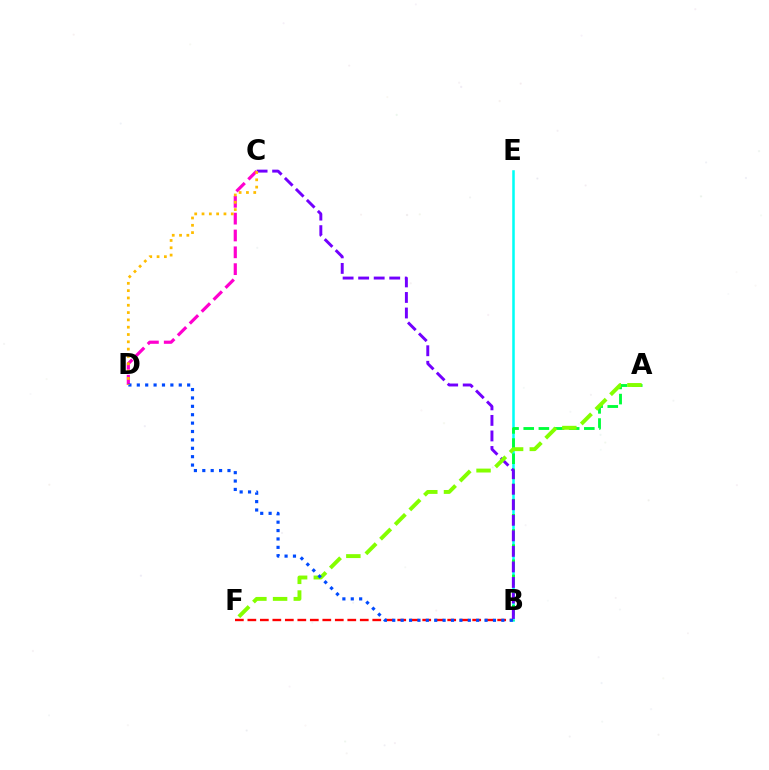{('B', 'E'): [{'color': '#00fff6', 'line_style': 'solid', 'thickness': 1.84}], ('B', 'F'): [{'color': '#ff0000', 'line_style': 'dashed', 'thickness': 1.7}], ('A', 'B'): [{'color': '#00ff39', 'line_style': 'dashed', 'thickness': 2.06}], ('B', 'C'): [{'color': '#7200ff', 'line_style': 'dashed', 'thickness': 2.11}], ('C', 'D'): [{'color': '#ff00cf', 'line_style': 'dashed', 'thickness': 2.29}, {'color': '#ffbd00', 'line_style': 'dotted', 'thickness': 1.99}], ('A', 'F'): [{'color': '#84ff00', 'line_style': 'dashed', 'thickness': 2.81}], ('B', 'D'): [{'color': '#004bff', 'line_style': 'dotted', 'thickness': 2.28}]}